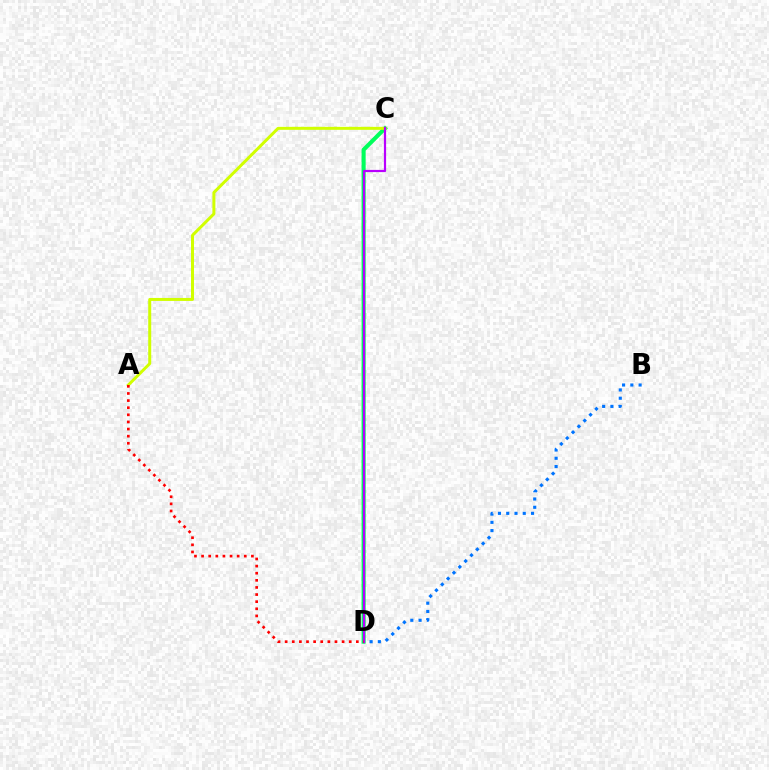{('C', 'D'): [{'color': '#00ff5c', 'line_style': 'solid', 'thickness': 2.94}, {'color': '#b900ff', 'line_style': 'solid', 'thickness': 1.58}], ('B', 'D'): [{'color': '#0074ff', 'line_style': 'dotted', 'thickness': 2.25}], ('A', 'C'): [{'color': '#d1ff00', 'line_style': 'solid', 'thickness': 2.15}], ('A', 'D'): [{'color': '#ff0000', 'line_style': 'dotted', 'thickness': 1.93}]}